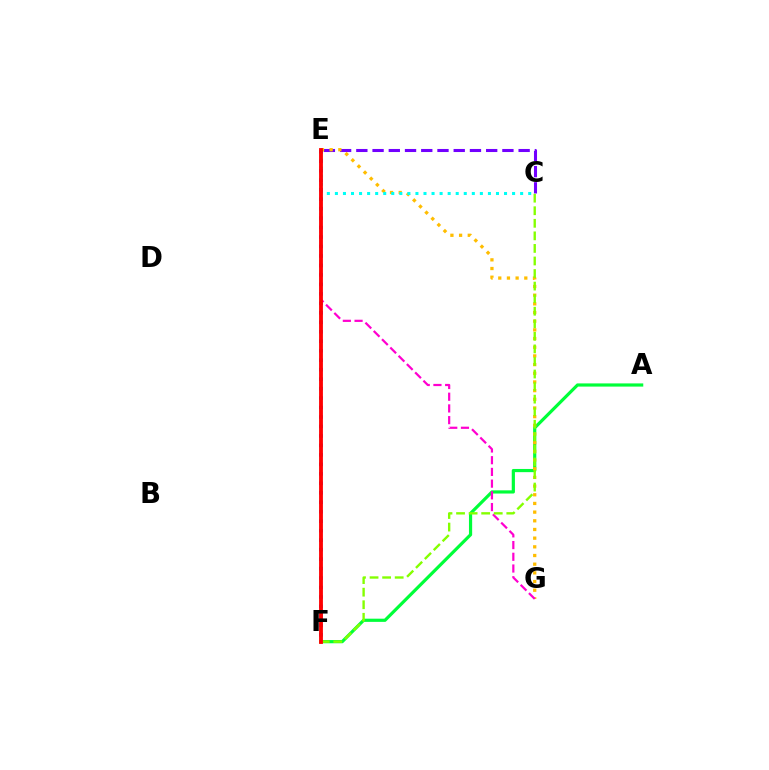{('C', 'E'): [{'color': '#7200ff', 'line_style': 'dashed', 'thickness': 2.2}, {'color': '#00fff6', 'line_style': 'dotted', 'thickness': 2.19}], ('A', 'F'): [{'color': '#00ff39', 'line_style': 'solid', 'thickness': 2.3}], ('E', 'G'): [{'color': '#ffbd00', 'line_style': 'dotted', 'thickness': 2.36}, {'color': '#ff00cf', 'line_style': 'dashed', 'thickness': 1.59}], ('E', 'F'): [{'color': '#004bff', 'line_style': 'dotted', 'thickness': 2.57}, {'color': '#ff0000', 'line_style': 'solid', 'thickness': 2.76}], ('C', 'F'): [{'color': '#84ff00', 'line_style': 'dashed', 'thickness': 1.71}]}